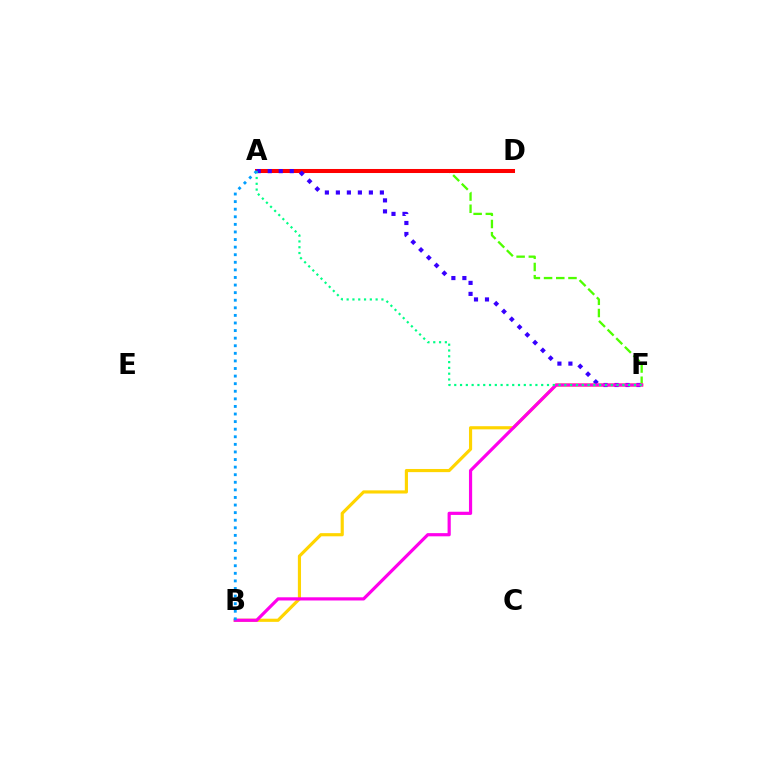{('A', 'F'): [{'color': '#4fff00', 'line_style': 'dashed', 'thickness': 1.66}, {'color': '#3700ff', 'line_style': 'dotted', 'thickness': 2.99}, {'color': '#00ff86', 'line_style': 'dotted', 'thickness': 1.57}], ('A', 'D'): [{'color': '#ff0000', 'line_style': 'solid', 'thickness': 2.9}], ('B', 'F'): [{'color': '#ffd500', 'line_style': 'solid', 'thickness': 2.27}, {'color': '#ff00ed', 'line_style': 'solid', 'thickness': 2.3}], ('A', 'B'): [{'color': '#009eff', 'line_style': 'dotted', 'thickness': 2.06}]}